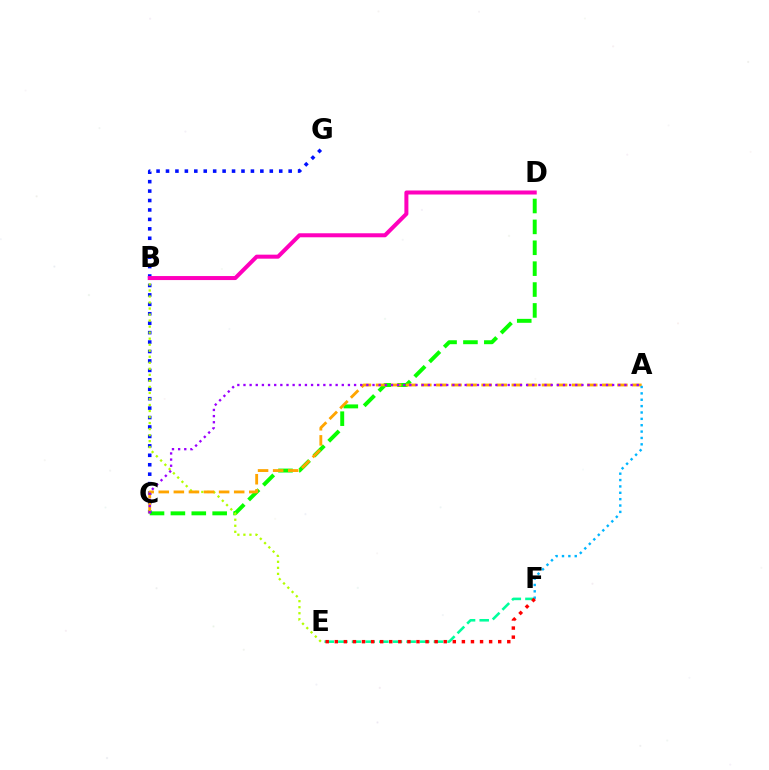{('C', 'D'): [{'color': '#08ff00', 'line_style': 'dashed', 'thickness': 2.84}], ('C', 'G'): [{'color': '#0010ff', 'line_style': 'dotted', 'thickness': 2.56}], ('B', 'E'): [{'color': '#b3ff00', 'line_style': 'dotted', 'thickness': 1.64}], ('B', 'D'): [{'color': '#ff00bd', 'line_style': 'solid', 'thickness': 2.89}], ('A', 'C'): [{'color': '#ffa500', 'line_style': 'dashed', 'thickness': 2.05}, {'color': '#9b00ff', 'line_style': 'dotted', 'thickness': 1.67}], ('E', 'F'): [{'color': '#00ff9d', 'line_style': 'dashed', 'thickness': 1.85}, {'color': '#ff0000', 'line_style': 'dotted', 'thickness': 2.47}], ('A', 'F'): [{'color': '#00b5ff', 'line_style': 'dotted', 'thickness': 1.73}]}